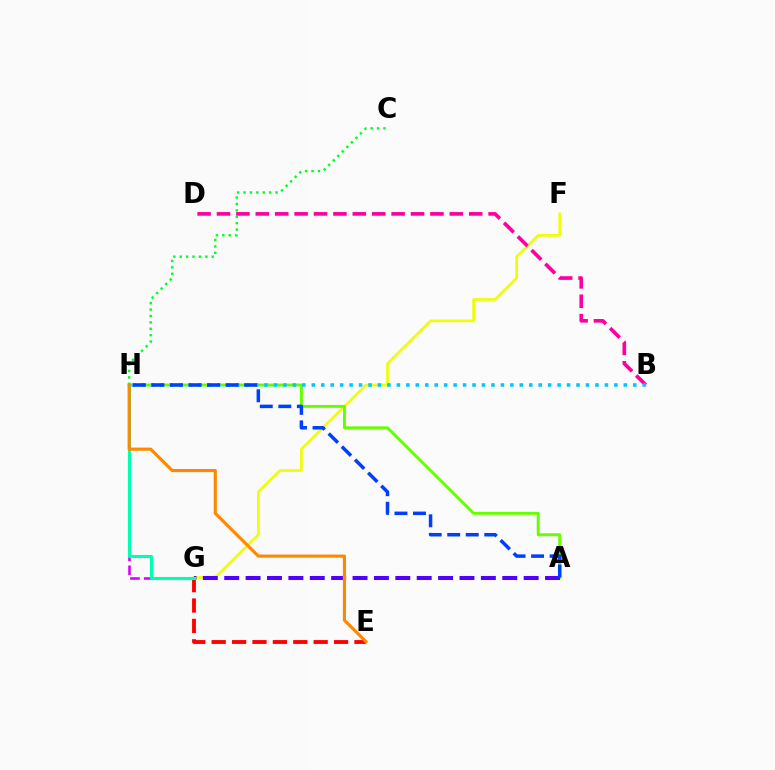{('F', 'G'): [{'color': '#eeff00', 'line_style': 'solid', 'thickness': 1.92}], ('B', 'D'): [{'color': '#ff00a0', 'line_style': 'dashed', 'thickness': 2.64}], ('G', 'H'): [{'color': '#d600ff', 'line_style': 'dashed', 'thickness': 1.86}, {'color': '#00ffaf', 'line_style': 'solid', 'thickness': 2.24}], ('E', 'G'): [{'color': '#ff0000', 'line_style': 'dashed', 'thickness': 2.77}], ('C', 'H'): [{'color': '#00ff27', 'line_style': 'dotted', 'thickness': 1.74}], ('A', 'H'): [{'color': '#66ff00', 'line_style': 'solid', 'thickness': 2.1}, {'color': '#003fff', 'line_style': 'dashed', 'thickness': 2.52}], ('A', 'G'): [{'color': '#4f00ff', 'line_style': 'dashed', 'thickness': 2.91}], ('B', 'H'): [{'color': '#00c7ff', 'line_style': 'dotted', 'thickness': 2.57}], ('E', 'H'): [{'color': '#ff8800', 'line_style': 'solid', 'thickness': 2.26}]}